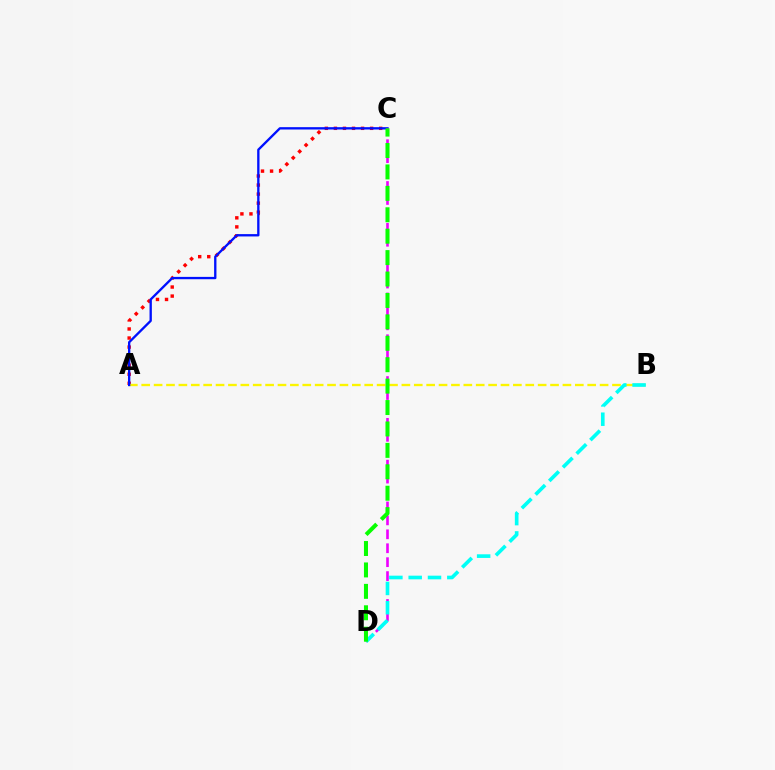{('A', 'C'): [{'color': '#ff0000', 'line_style': 'dotted', 'thickness': 2.46}, {'color': '#0010ff', 'line_style': 'solid', 'thickness': 1.68}], ('A', 'B'): [{'color': '#fcf500', 'line_style': 'dashed', 'thickness': 1.68}], ('C', 'D'): [{'color': '#ee00ff', 'line_style': 'dashed', 'thickness': 1.89}, {'color': '#08ff00', 'line_style': 'dashed', 'thickness': 2.91}], ('B', 'D'): [{'color': '#00fff6', 'line_style': 'dashed', 'thickness': 2.62}]}